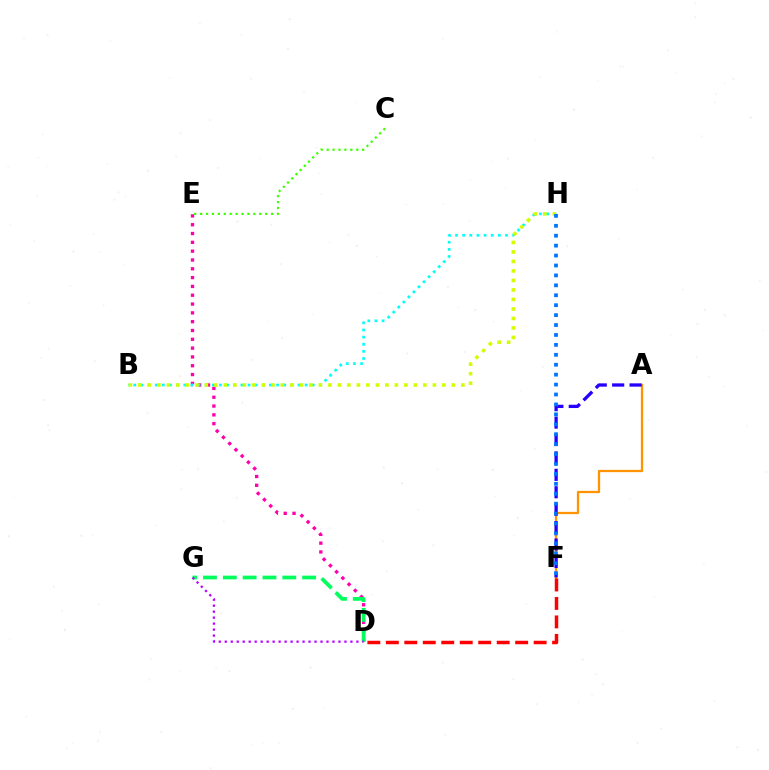{('D', 'E'): [{'color': '#ff00ac', 'line_style': 'dotted', 'thickness': 2.39}], ('B', 'H'): [{'color': '#00fff6', 'line_style': 'dotted', 'thickness': 1.94}, {'color': '#d1ff00', 'line_style': 'dotted', 'thickness': 2.58}], ('C', 'E'): [{'color': '#3dff00', 'line_style': 'dotted', 'thickness': 1.61}], ('A', 'F'): [{'color': '#ff9400', 'line_style': 'solid', 'thickness': 1.63}, {'color': '#2500ff', 'line_style': 'dashed', 'thickness': 2.37}], ('D', 'G'): [{'color': '#00ff5c', 'line_style': 'dashed', 'thickness': 2.69}, {'color': '#b900ff', 'line_style': 'dotted', 'thickness': 1.63}], ('D', 'F'): [{'color': '#ff0000', 'line_style': 'dashed', 'thickness': 2.51}], ('F', 'H'): [{'color': '#0074ff', 'line_style': 'dotted', 'thickness': 2.7}]}